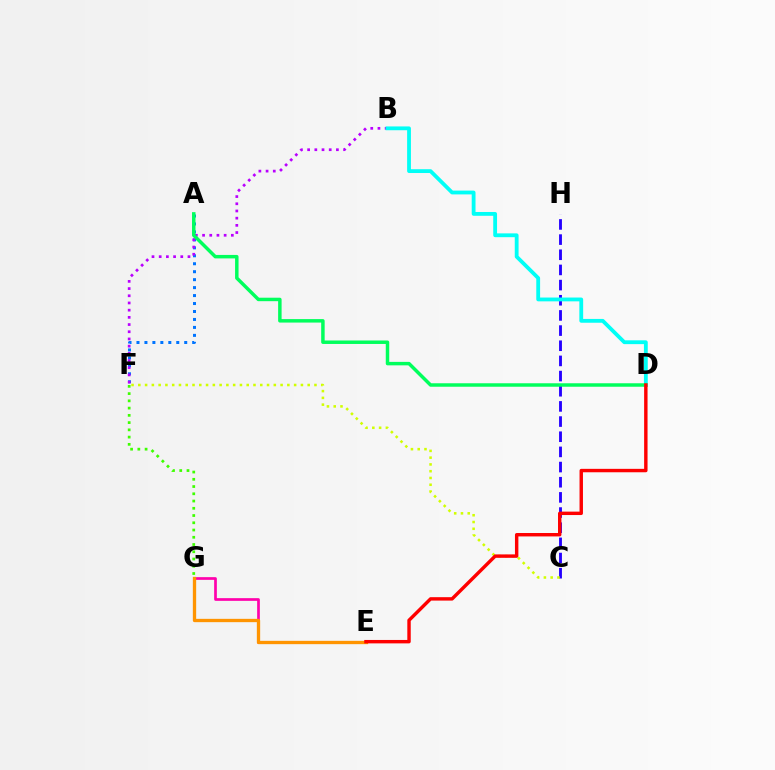{('E', 'G'): [{'color': '#ff00ac', 'line_style': 'solid', 'thickness': 1.94}, {'color': '#ff9400', 'line_style': 'solid', 'thickness': 2.39}], ('C', 'H'): [{'color': '#2500ff', 'line_style': 'dashed', 'thickness': 2.06}], ('A', 'F'): [{'color': '#0074ff', 'line_style': 'dotted', 'thickness': 2.16}], ('B', 'F'): [{'color': '#b900ff', 'line_style': 'dotted', 'thickness': 1.95}], ('B', 'D'): [{'color': '#00fff6', 'line_style': 'solid', 'thickness': 2.74}], ('F', 'G'): [{'color': '#3dff00', 'line_style': 'dotted', 'thickness': 1.97}], ('A', 'D'): [{'color': '#00ff5c', 'line_style': 'solid', 'thickness': 2.5}], ('C', 'F'): [{'color': '#d1ff00', 'line_style': 'dotted', 'thickness': 1.84}], ('D', 'E'): [{'color': '#ff0000', 'line_style': 'solid', 'thickness': 2.46}]}